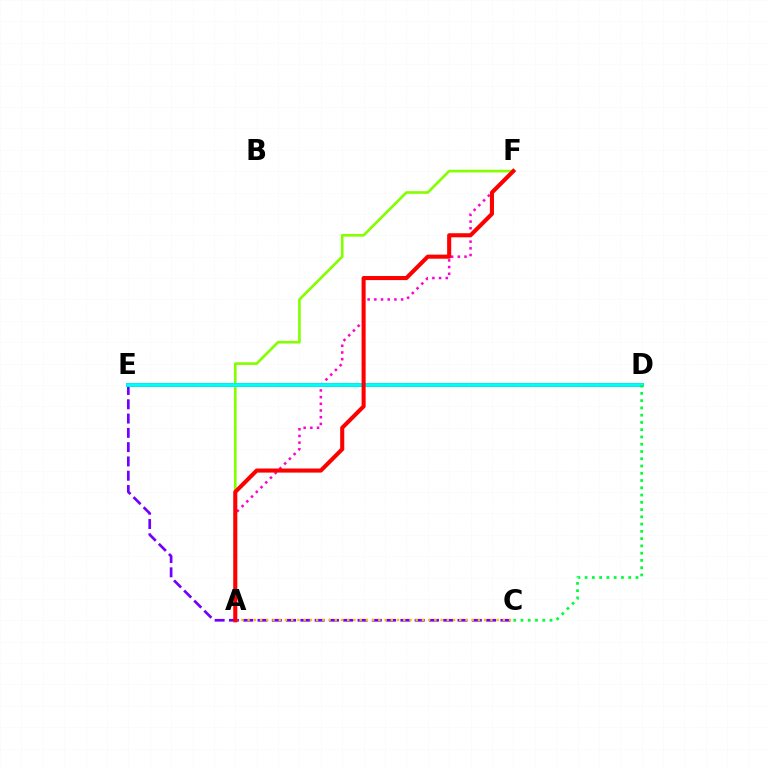{('C', 'E'): [{'color': '#7200ff', 'line_style': 'dashed', 'thickness': 1.94}], ('A', 'F'): [{'color': '#ff00cf', 'line_style': 'dotted', 'thickness': 1.82}, {'color': '#84ff00', 'line_style': 'solid', 'thickness': 1.92}, {'color': '#ff0000', 'line_style': 'solid', 'thickness': 2.94}], ('A', 'C'): [{'color': '#ffbd00', 'line_style': 'dotted', 'thickness': 1.69}], ('D', 'E'): [{'color': '#004bff', 'line_style': 'solid', 'thickness': 2.85}, {'color': '#00fff6', 'line_style': 'solid', 'thickness': 2.73}], ('C', 'D'): [{'color': '#00ff39', 'line_style': 'dotted', 'thickness': 1.97}]}